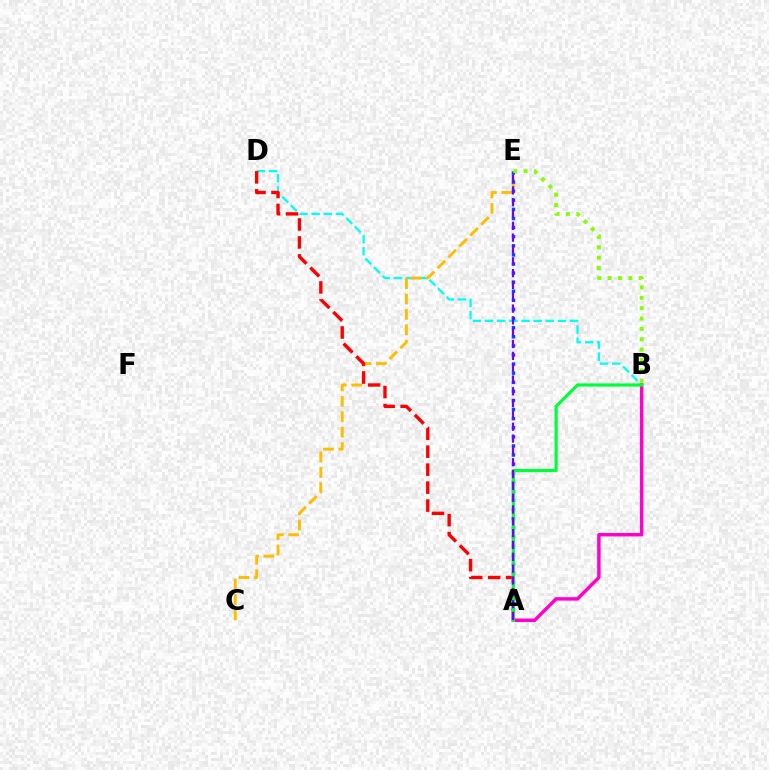{('B', 'D'): [{'color': '#00fff6', 'line_style': 'dashed', 'thickness': 1.65}], ('C', 'E'): [{'color': '#ffbd00', 'line_style': 'dashed', 'thickness': 2.09}], ('A', 'E'): [{'color': '#004bff', 'line_style': 'dotted', 'thickness': 2.47}, {'color': '#7200ff', 'line_style': 'dashed', 'thickness': 1.61}], ('A', 'D'): [{'color': '#ff0000', 'line_style': 'dashed', 'thickness': 2.44}], ('B', 'E'): [{'color': '#84ff00', 'line_style': 'dotted', 'thickness': 2.82}], ('A', 'B'): [{'color': '#ff00cf', 'line_style': 'solid', 'thickness': 2.49}, {'color': '#00ff39', 'line_style': 'solid', 'thickness': 2.3}]}